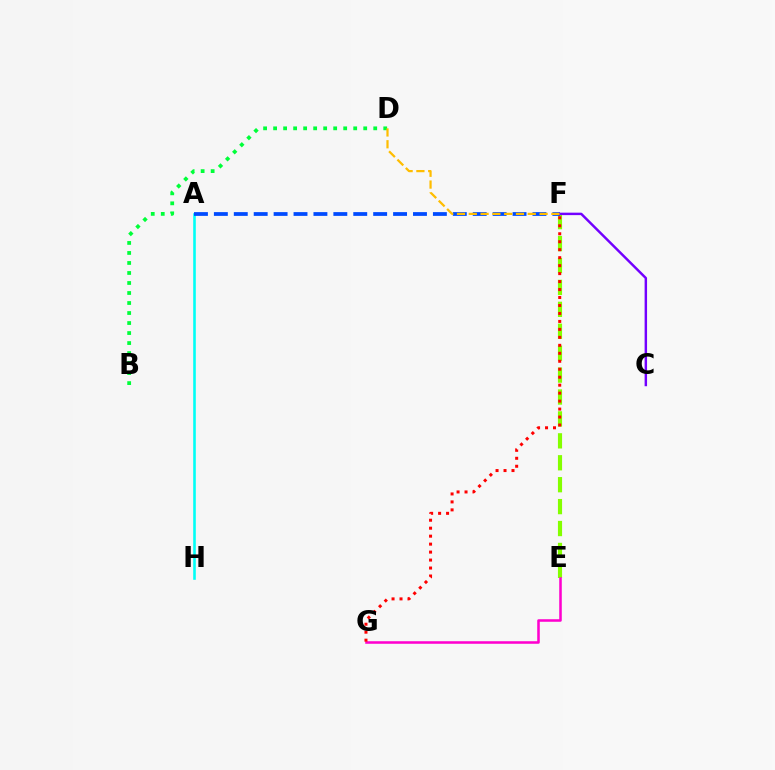{('A', 'H'): [{'color': '#00fff6', 'line_style': 'solid', 'thickness': 1.87}], ('E', 'F'): [{'color': '#84ff00', 'line_style': 'dashed', 'thickness': 2.98}], ('A', 'F'): [{'color': '#004bff', 'line_style': 'dashed', 'thickness': 2.7}], ('C', 'F'): [{'color': '#7200ff', 'line_style': 'solid', 'thickness': 1.77}], ('E', 'G'): [{'color': '#ff00cf', 'line_style': 'solid', 'thickness': 1.83}], ('B', 'D'): [{'color': '#00ff39', 'line_style': 'dotted', 'thickness': 2.72}], ('D', 'F'): [{'color': '#ffbd00', 'line_style': 'dashed', 'thickness': 1.6}], ('F', 'G'): [{'color': '#ff0000', 'line_style': 'dotted', 'thickness': 2.17}]}